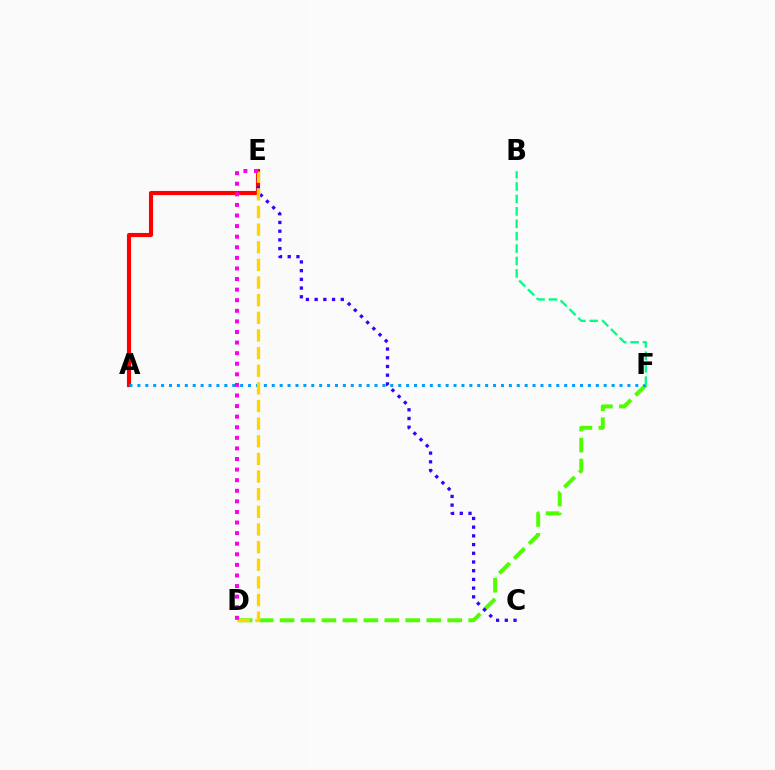{('A', 'E'): [{'color': '#ff0000', 'line_style': 'solid', 'thickness': 2.96}], ('D', 'F'): [{'color': '#4fff00', 'line_style': 'dashed', 'thickness': 2.85}], ('A', 'F'): [{'color': '#009eff', 'line_style': 'dotted', 'thickness': 2.15}], ('C', 'E'): [{'color': '#3700ff', 'line_style': 'dotted', 'thickness': 2.37}], ('D', 'E'): [{'color': '#ffd500', 'line_style': 'dashed', 'thickness': 2.4}, {'color': '#ff00ed', 'line_style': 'dotted', 'thickness': 2.88}], ('B', 'F'): [{'color': '#00ff86', 'line_style': 'dashed', 'thickness': 1.69}]}